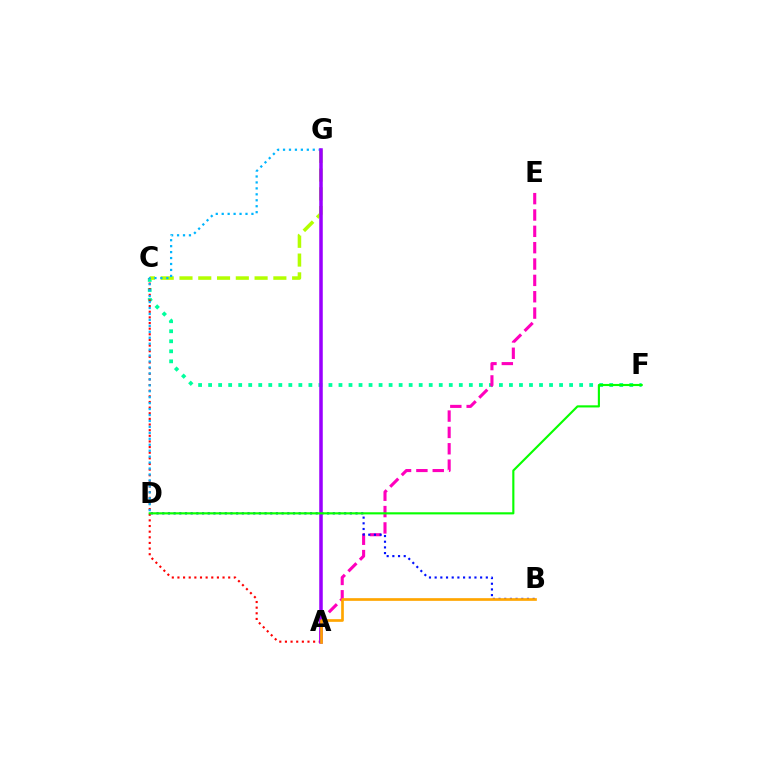{('C', 'F'): [{'color': '#00ff9d', 'line_style': 'dotted', 'thickness': 2.72}], ('C', 'G'): [{'color': '#b3ff00', 'line_style': 'dashed', 'thickness': 2.55}], ('A', 'C'): [{'color': '#ff0000', 'line_style': 'dotted', 'thickness': 1.53}], ('A', 'E'): [{'color': '#ff00bd', 'line_style': 'dashed', 'thickness': 2.22}], ('D', 'G'): [{'color': '#00b5ff', 'line_style': 'dotted', 'thickness': 1.62}], ('B', 'D'): [{'color': '#0010ff', 'line_style': 'dotted', 'thickness': 1.54}], ('A', 'G'): [{'color': '#9b00ff', 'line_style': 'solid', 'thickness': 2.54}], ('A', 'B'): [{'color': '#ffa500', 'line_style': 'solid', 'thickness': 1.93}], ('D', 'F'): [{'color': '#08ff00', 'line_style': 'solid', 'thickness': 1.54}]}